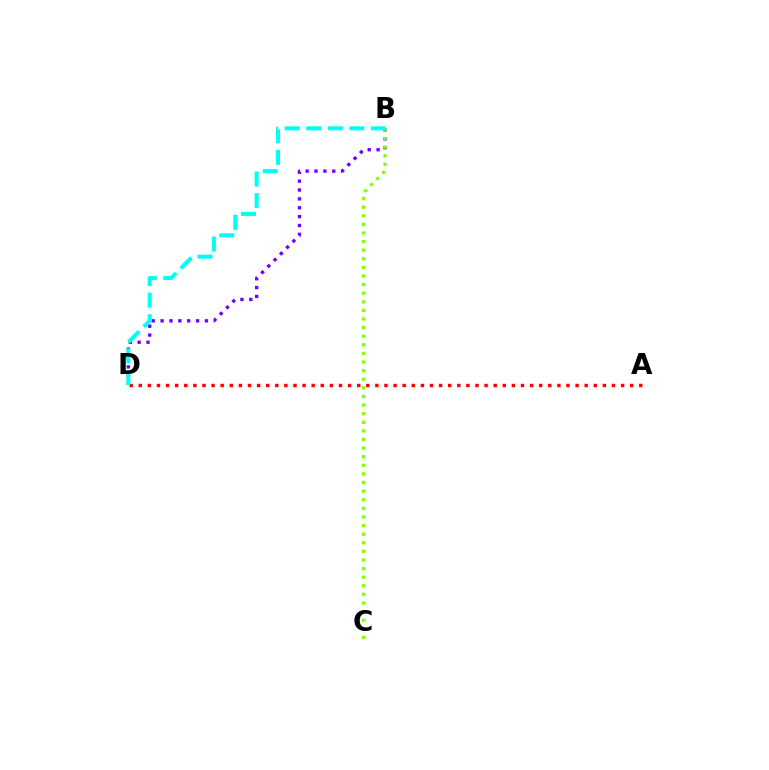{('B', 'D'): [{'color': '#7200ff', 'line_style': 'dotted', 'thickness': 2.41}, {'color': '#00fff6', 'line_style': 'dashed', 'thickness': 2.93}], ('B', 'C'): [{'color': '#84ff00', 'line_style': 'dotted', 'thickness': 2.34}], ('A', 'D'): [{'color': '#ff0000', 'line_style': 'dotted', 'thickness': 2.47}]}